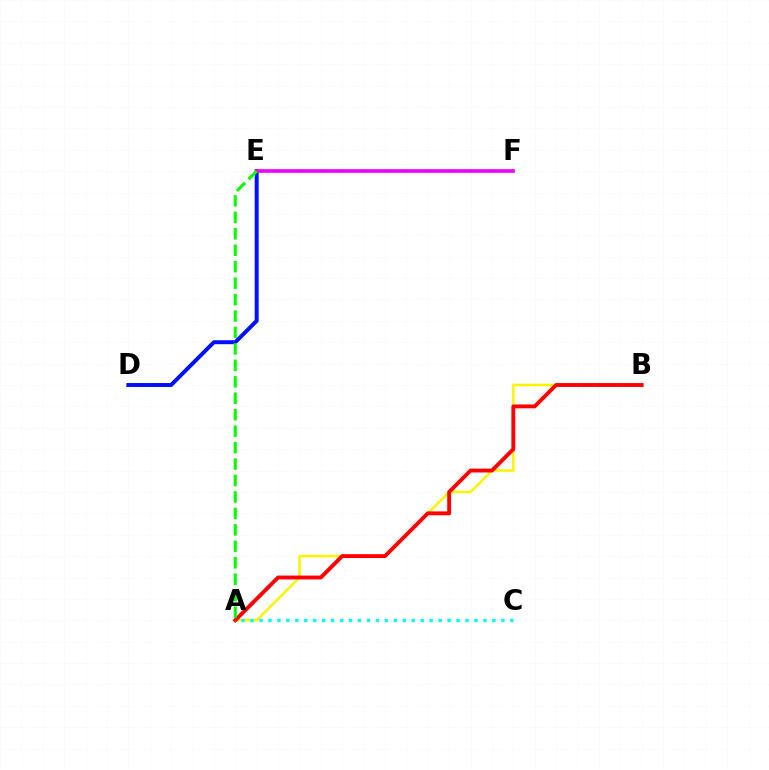{('D', 'E'): [{'color': '#0010ff', 'line_style': 'solid', 'thickness': 2.84}], ('A', 'B'): [{'color': '#fcf500', 'line_style': 'solid', 'thickness': 1.83}, {'color': '#ff0000', 'line_style': 'solid', 'thickness': 2.79}], ('E', 'F'): [{'color': '#ee00ff', 'line_style': 'solid', 'thickness': 2.64}], ('A', 'C'): [{'color': '#00fff6', 'line_style': 'dotted', 'thickness': 2.43}], ('A', 'E'): [{'color': '#08ff00', 'line_style': 'dashed', 'thickness': 2.23}]}